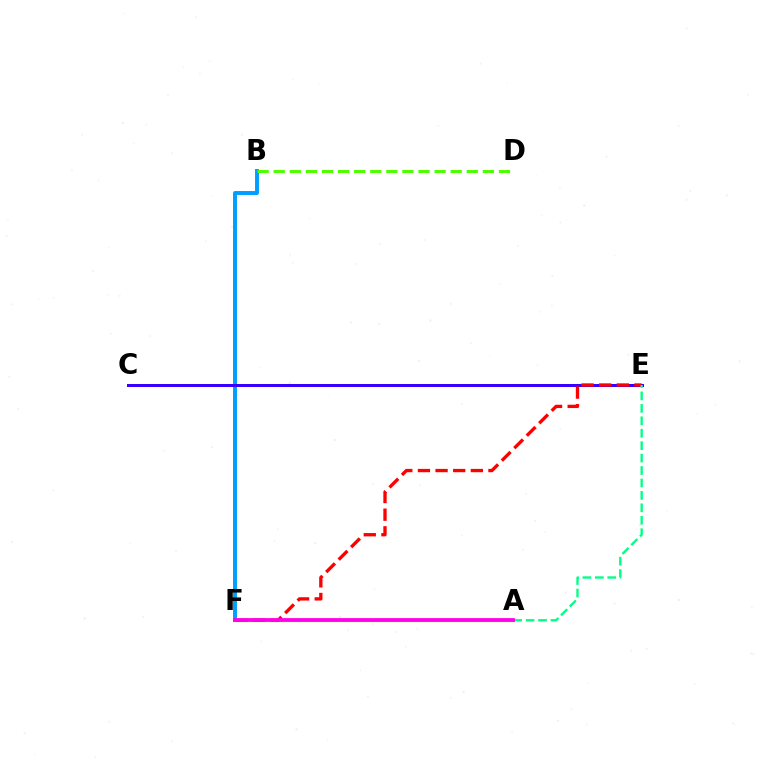{('B', 'F'): [{'color': '#009eff', 'line_style': 'solid', 'thickness': 2.83}], ('B', 'D'): [{'color': '#4fff00', 'line_style': 'dashed', 'thickness': 2.19}], ('A', 'F'): [{'color': '#ffd500', 'line_style': 'solid', 'thickness': 2.28}, {'color': '#ff00ed', 'line_style': 'solid', 'thickness': 2.72}], ('C', 'E'): [{'color': '#3700ff', 'line_style': 'solid', 'thickness': 2.17}], ('E', 'F'): [{'color': '#ff0000', 'line_style': 'dashed', 'thickness': 2.4}], ('A', 'E'): [{'color': '#00ff86', 'line_style': 'dashed', 'thickness': 1.69}]}